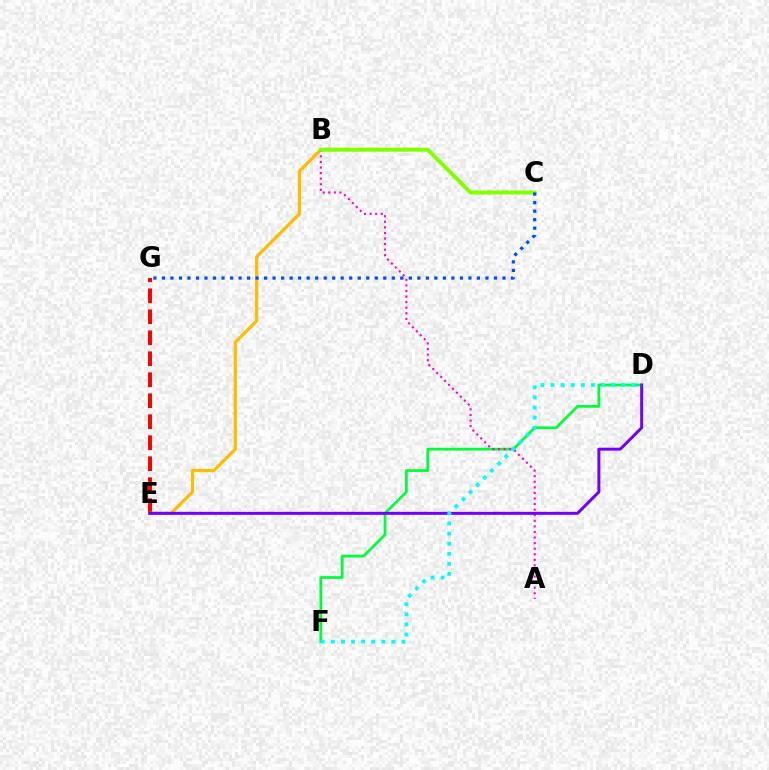{('E', 'G'): [{'color': '#ff0000', 'line_style': 'dashed', 'thickness': 2.85}], ('D', 'F'): [{'color': '#00ff39', 'line_style': 'solid', 'thickness': 1.99}, {'color': '#00fff6', 'line_style': 'dotted', 'thickness': 2.74}], ('B', 'E'): [{'color': '#ffbd00', 'line_style': 'solid', 'thickness': 2.33}], ('A', 'B'): [{'color': '#ff00cf', 'line_style': 'dotted', 'thickness': 1.51}], ('D', 'E'): [{'color': '#7200ff', 'line_style': 'solid', 'thickness': 2.15}], ('B', 'C'): [{'color': '#84ff00', 'line_style': 'solid', 'thickness': 2.85}], ('C', 'G'): [{'color': '#004bff', 'line_style': 'dotted', 'thickness': 2.31}]}